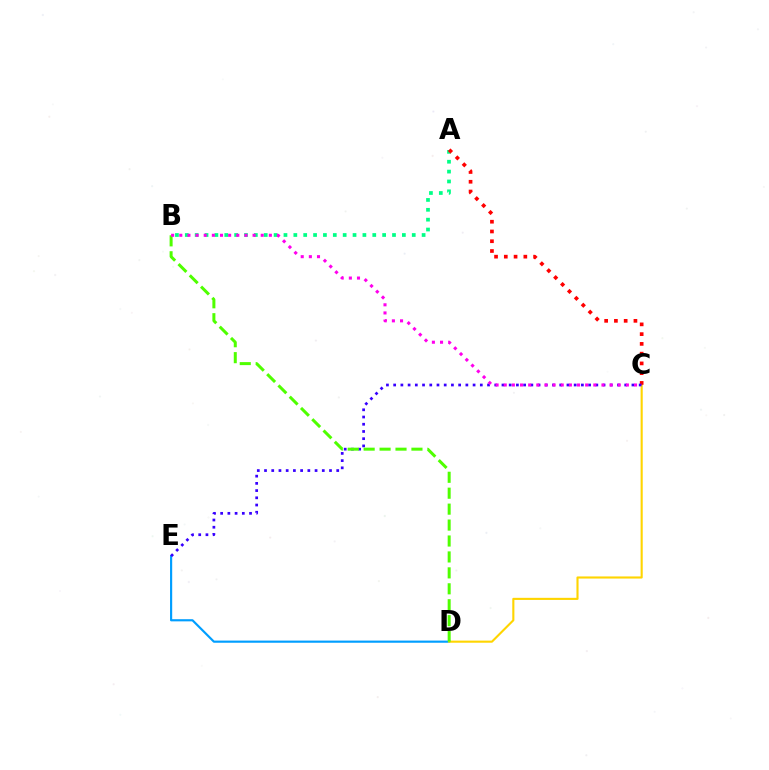{('D', 'E'): [{'color': '#009eff', 'line_style': 'solid', 'thickness': 1.56}], ('C', 'D'): [{'color': '#ffd500', 'line_style': 'solid', 'thickness': 1.52}], ('A', 'B'): [{'color': '#00ff86', 'line_style': 'dotted', 'thickness': 2.68}], ('A', 'C'): [{'color': '#ff0000', 'line_style': 'dotted', 'thickness': 2.65}], ('C', 'E'): [{'color': '#3700ff', 'line_style': 'dotted', 'thickness': 1.96}], ('B', 'D'): [{'color': '#4fff00', 'line_style': 'dashed', 'thickness': 2.16}], ('B', 'C'): [{'color': '#ff00ed', 'line_style': 'dotted', 'thickness': 2.21}]}